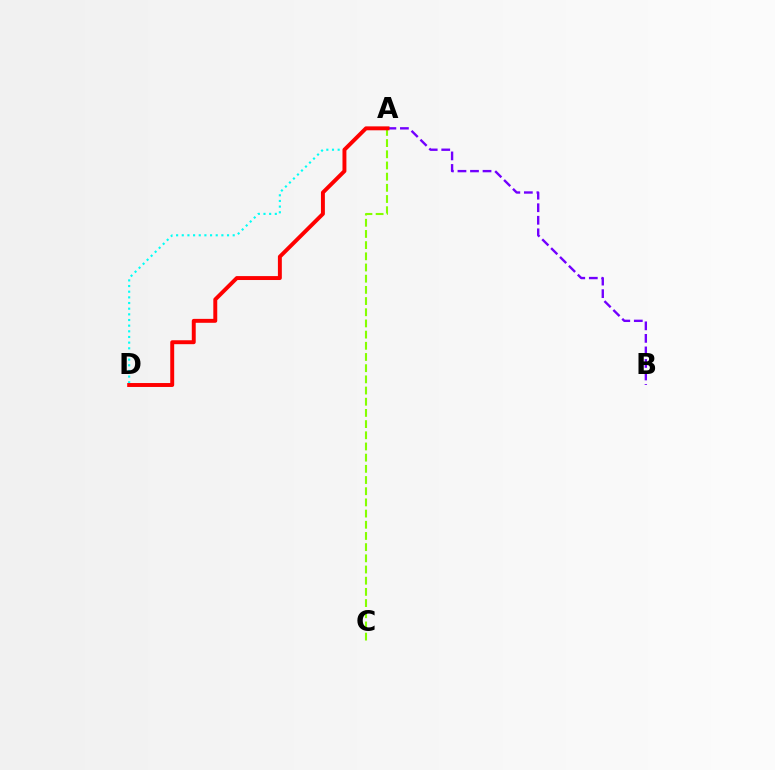{('A', 'D'): [{'color': '#00fff6', 'line_style': 'dotted', 'thickness': 1.54}, {'color': '#ff0000', 'line_style': 'solid', 'thickness': 2.83}], ('A', 'C'): [{'color': '#84ff00', 'line_style': 'dashed', 'thickness': 1.52}], ('A', 'B'): [{'color': '#7200ff', 'line_style': 'dashed', 'thickness': 1.7}]}